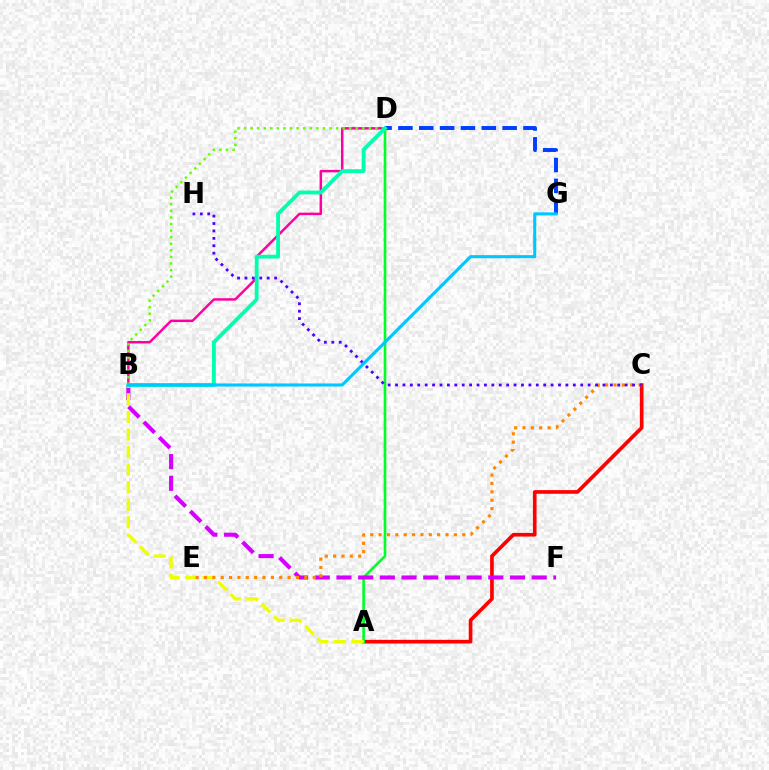{('A', 'C'): [{'color': '#ff0000', 'line_style': 'solid', 'thickness': 2.64}], ('B', 'D'): [{'color': '#ff00a0', 'line_style': 'solid', 'thickness': 1.78}, {'color': '#66ff00', 'line_style': 'dotted', 'thickness': 1.79}, {'color': '#00ffaf', 'line_style': 'solid', 'thickness': 2.75}], ('A', 'D'): [{'color': '#00ff27', 'line_style': 'solid', 'thickness': 1.9}], ('D', 'G'): [{'color': '#003fff', 'line_style': 'dashed', 'thickness': 2.83}], ('B', 'F'): [{'color': '#d600ff', 'line_style': 'dashed', 'thickness': 2.95}], ('A', 'B'): [{'color': '#eeff00', 'line_style': 'dashed', 'thickness': 2.38}], ('C', 'E'): [{'color': '#ff8800', 'line_style': 'dotted', 'thickness': 2.27}], ('C', 'H'): [{'color': '#4f00ff', 'line_style': 'dotted', 'thickness': 2.01}], ('B', 'G'): [{'color': '#00c7ff', 'line_style': 'solid', 'thickness': 2.22}]}